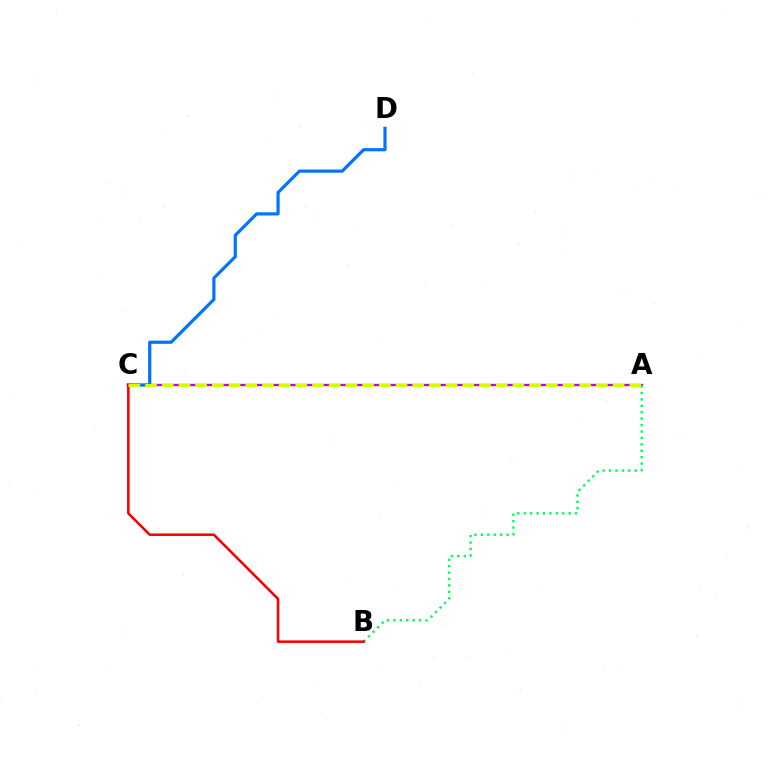{('A', 'C'): [{'color': '#b900ff', 'line_style': 'solid', 'thickness': 1.68}, {'color': '#d1ff00', 'line_style': 'dashed', 'thickness': 2.27}], ('C', 'D'): [{'color': '#0074ff', 'line_style': 'solid', 'thickness': 2.3}], ('A', 'B'): [{'color': '#00ff5c', 'line_style': 'dotted', 'thickness': 1.74}], ('B', 'C'): [{'color': '#ff0000', 'line_style': 'solid', 'thickness': 1.85}]}